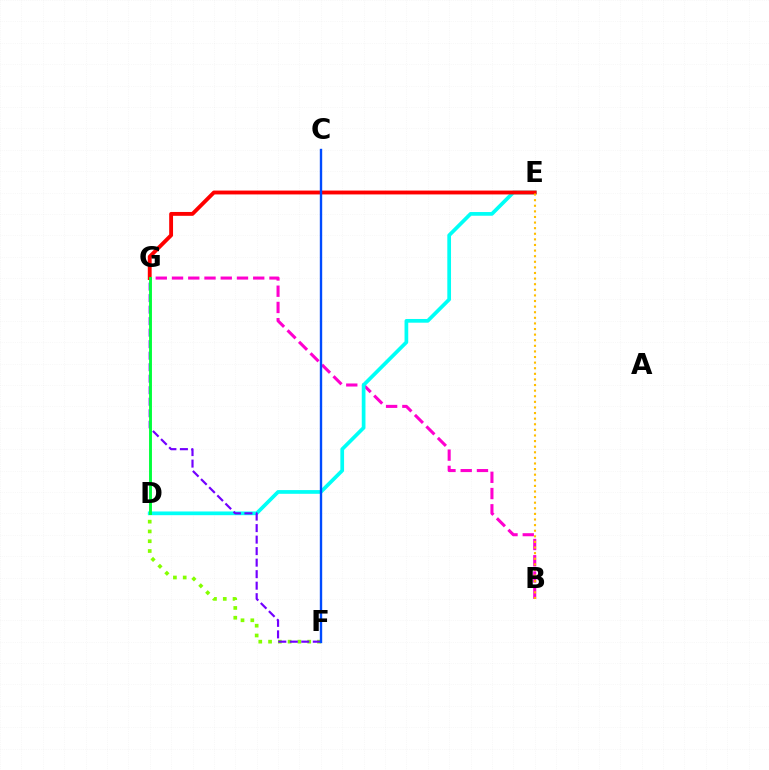{('B', 'G'): [{'color': '#ff00cf', 'line_style': 'dashed', 'thickness': 2.21}], ('D', 'F'): [{'color': '#84ff00', 'line_style': 'dotted', 'thickness': 2.66}], ('D', 'E'): [{'color': '#00fff6', 'line_style': 'solid', 'thickness': 2.67}], ('F', 'G'): [{'color': '#7200ff', 'line_style': 'dashed', 'thickness': 1.56}], ('E', 'G'): [{'color': '#ff0000', 'line_style': 'solid', 'thickness': 2.78}], ('B', 'E'): [{'color': '#ffbd00', 'line_style': 'dotted', 'thickness': 1.52}], ('C', 'F'): [{'color': '#004bff', 'line_style': 'solid', 'thickness': 1.72}], ('D', 'G'): [{'color': '#00ff39', 'line_style': 'solid', 'thickness': 2.09}]}